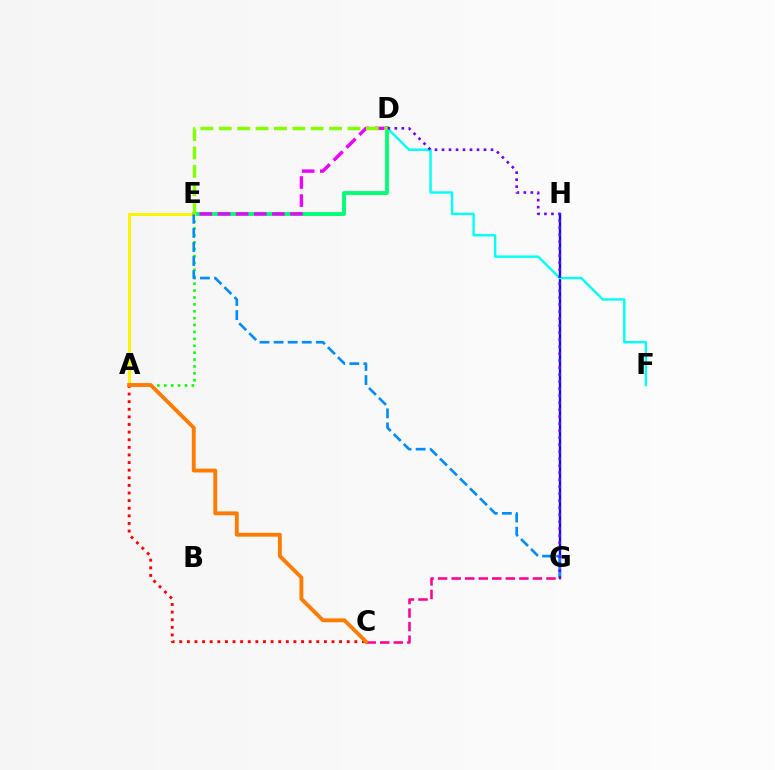{('D', 'E'): [{'color': '#00ff74', 'line_style': 'solid', 'thickness': 2.77}, {'color': '#ee00ff', 'line_style': 'dashed', 'thickness': 2.46}, {'color': '#84ff00', 'line_style': 'dashed', 'thickness': 2.5}], ('A', 'E'): [{'color': '#08ff00', 'line_style': 'dotted', 'thickness': 1.87}, {'color': '#fcf500', 'line_style': 'solid', 'thickness': 2.17}], ('G', 'H'): [{'color': '#0010ff', 'line_style': 'solid', 'thickness': 1.71}], ('C', 'G'): [{'color': '#ff0094', 'line_style': 'dashed', 'thickness': 1.84}], ('A', 'C'): [{'color': '#ff0000', 'line_style': 'dotted', 'thickness': 2.07}, {'color': '#ff7c00', 'line_style': 'solid', 'thickness': 2.78}], ('E', 'G'): [{'color': '#008cff', 'line_style': 'dashed', 'thickness': 1.91}], ('D', 'F'): [{'color': '#00fff6', 'line_style': 'solid', 'thickness': 1.73}], ('D', 'G'): [{'color': '#7200ff', 'line_style': 'dotted', 'thickness': 1.9}]}